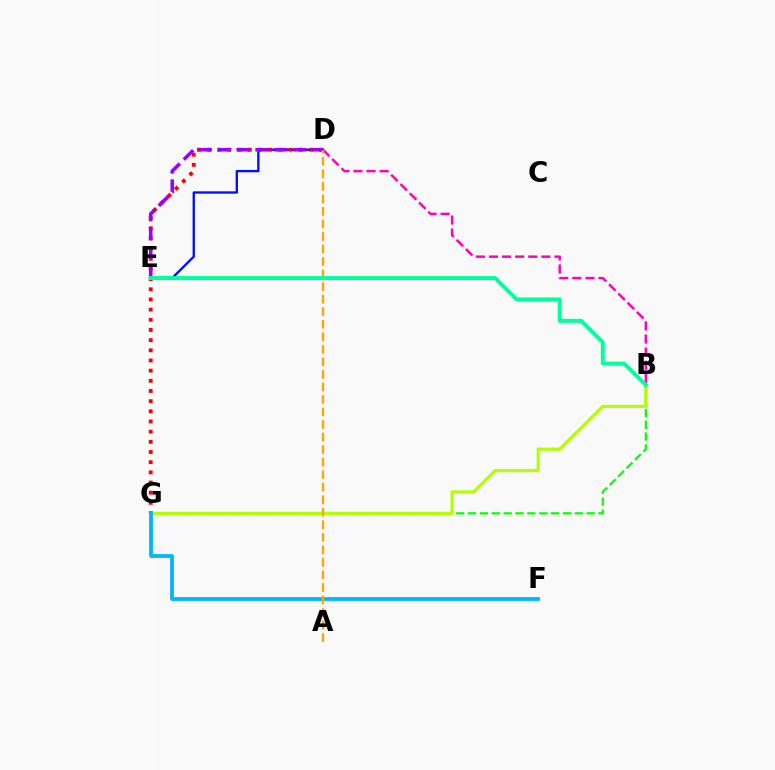{('B', 'D'): [{'color': '#ff00bd', 'line_style': 'dashed', 'thickness': 1.78}], ('B', 'G'): [{'color': '#08ff00', 'line_style': 'dashed', 'thickness': 1.61}, {'color': '#b3ff00', 'line_style': 'solid', 'thickness': 2.27}], ('D', 'E'): [{'color': '#0010ff', 'line_style': 'solid', 'thickness': 1.69}, {'color': '#9b00ff', 'line_style': 'dashed', 'thickness': 2.57}], ('D', 'G'): [{'color': '#ff0000', 'line_style': 'dotted', 'thickness': 2.76}], ('F', 'G'): [{'color': '#00b5ff', 'line_style': 'solid', 'thickness': 2.73}], ('A', 'D'): [{'color': '#ffa500', 'line_style': 'dashed', 'thickness': 1.7}], ('B', 'E'): [{'color': '#00ff9d', 'line_style': 'solid', 'thickness': 2.85}]}